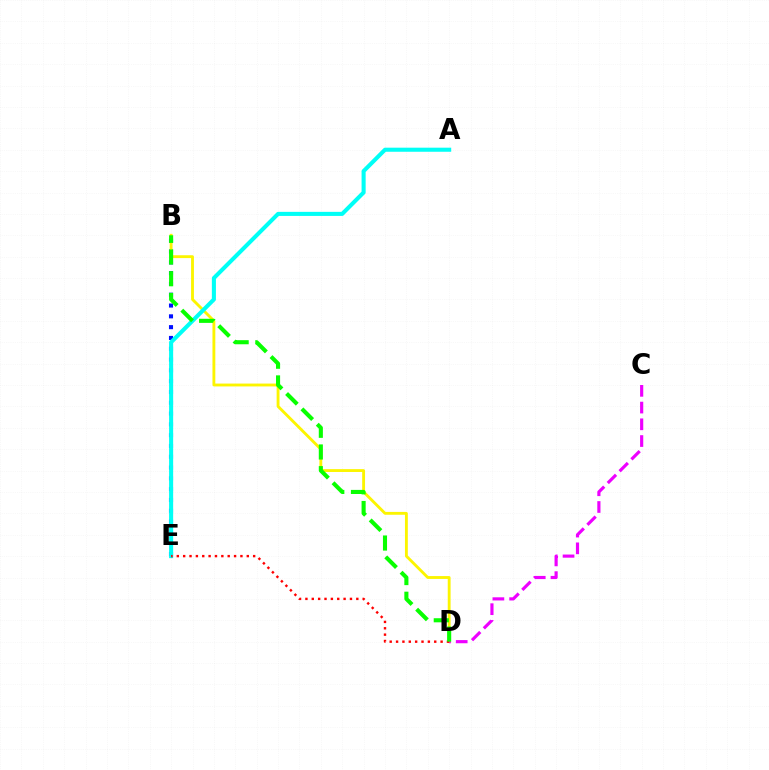{('B', 'E'): [{'color': '#0010ff', 'line_style': 'dotted', 'thickness': 2.93}], ('B', 'D'): [{'color': '#fcf500', 'line_style': 'solid', 'thickness': 2.06}, {'color': '#08ff00', 'line_style': 'dashed', 'thickness': 2.95}], ('C', 'D'): [{'color': '#ee00ff', 'line_style': 'dashed', 'thickness': 2.27}], ('A', 'E'): [{'color': '#00fff6', 'line_style': 'solid', 'thickness': 2.93}], ('D', 'E'): [{'color': '#ff0000', 'line_style': 'dotted', 'thickness': 1.73}]}